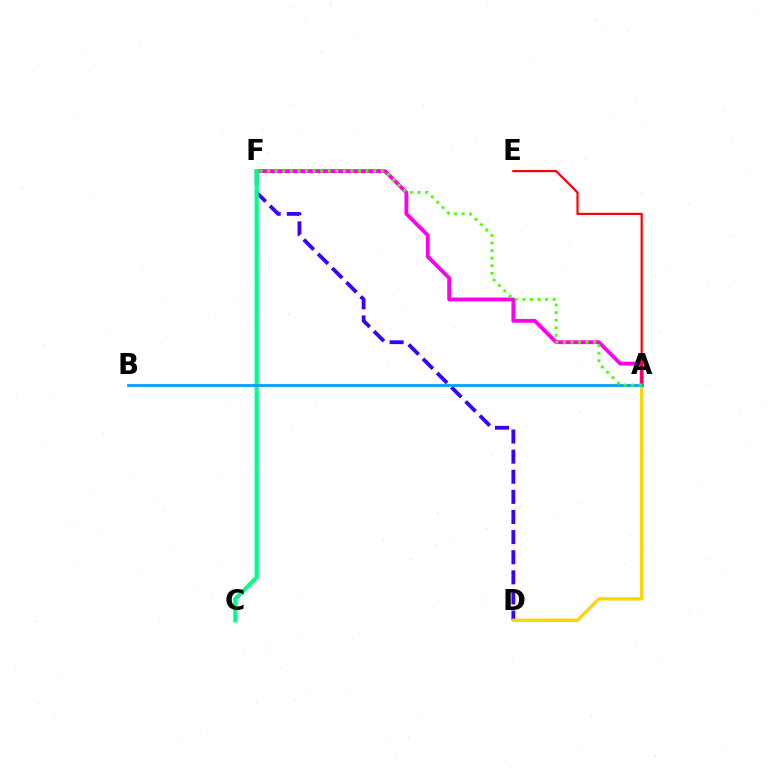{('D', 'F'): [{'color': '#3700ff', 'line_style': 'dashed', 'thickness': 2.73}], ('A', 'F'): [{'color': '#ff00ed', 'line_style': 'solid', 'thickness': 2.75}, {'color': '#4fff00', 'line_style': 'dotted', 'thickness': 2.06}], ('A', 'D'): [{'color': '#ffd500', 'line_style': 'solid', 'thickness': 2.36}], ('C', 'F'): [{'color': '#00ff86', 'line_style': 'solid', 'thickness': 2.97}], ('A', 'E'): [{'color': '#ff0000', 'line_style': 'solid', 'thickness': 1.57}], ('A', 'B'): [{'color': '#009eff', 'line_style': 'solid', 'thickness': 2.0}]}